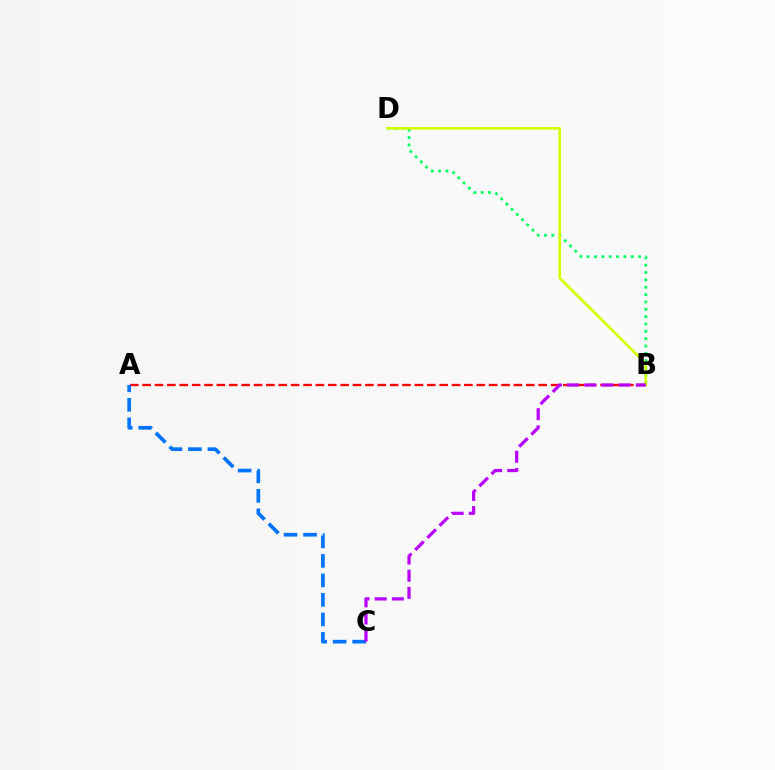{('A', 'B'): [{'color': '#ff0000', 'line_style': 'dashed', 'thickness': 1.68}], ('B', 'D'): [{'color': '#00ff5c', 'line_style': 'dotted', 'thickness': 2.0}, {'color': '#d1ff00', 'line_style': 'solid', 'thickness': 1.9}], ('A', 'C'): [{'color': '#0074ff', 'line_style': 'dashed', 'thickness': 2.65}], ('B', 'C'): [{'color': '#b900ff', 'line_style': 'dashed', 'thickness': 2.33}]}